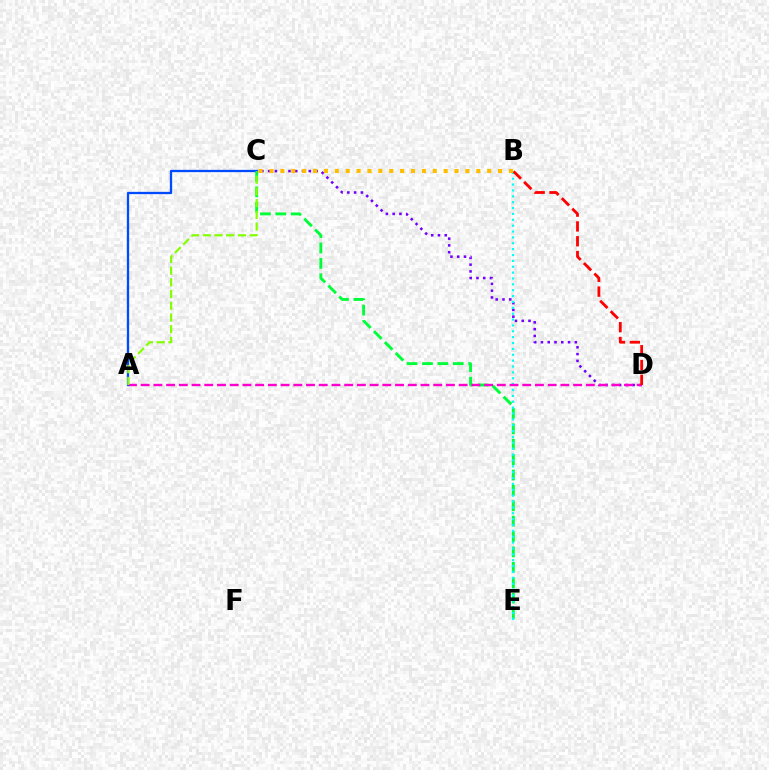{('C', 'D'): [{'color': '#7200ff', 'line_style': 'dotted', 'thickness': 1.84}], ('C', 'E'): [{'color': '#00ff39', 'line_style': 'dashed', 'thickness': 2.09}], ('B', 'E'): [{'color': '#00fff6', 'line_style': 'dotted', 'thickness': 1.59}], ('A', 'D'): [{'color': '#ff00cf', 'line_style': 'dashed', 'thickness': 1.73}], ('A', 'C'): [{'color': '#004bff', 'line_style': 'solid', 'thickness': 1.65}, {'color': '#84ff00', 'line_style': 'dashed', 'thickness': 1.59}], ('B', 'D'): [{'color': '#ff0000', 'line_style': 'dashed', 'thickness': 2.01}], ('B', 'C'): [{'color': '#ffbd00', 'line_style': 'dotted', 'thickness': 2.96}]}